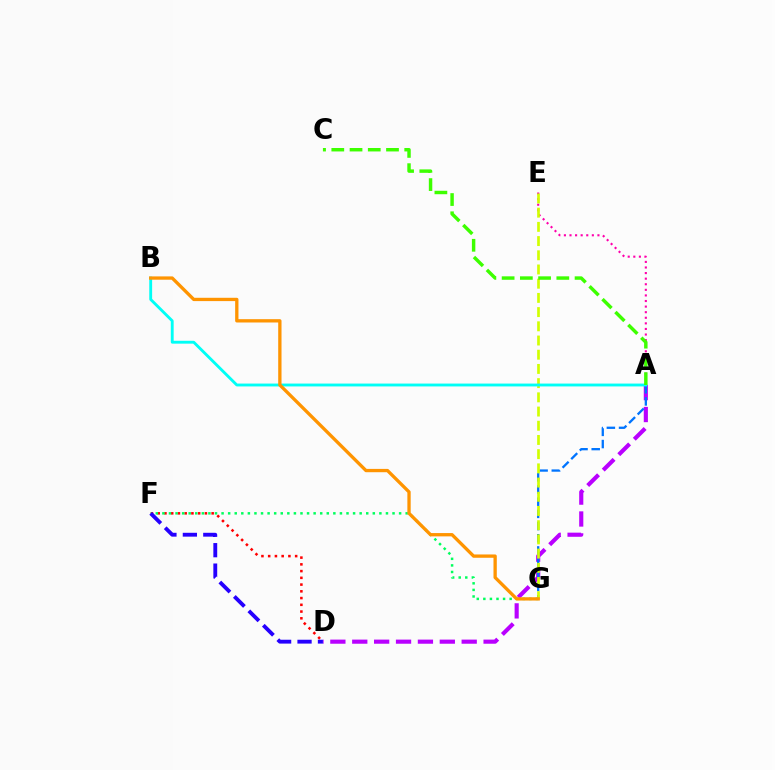{('A', 'E'): [{'color': '#ff00ac', 'line_style': 'dotted', 'thickness': 1.52}], ('D', 'F'): [{'color': '#ff0000', 'line_style': 'dotted', 'thickness': 1.83}, {'color': '#2500ff', 'line_style': 'dashed', 'thickness': 2.78}], ('F', 'G'): [{'color': '#00ff5c', 'line_style': 'dotted', 'thickness': 1.79}], ('A', 'D'): [{'color': '#b900ff', 'line_style': 'dashed', 'thickness': 2.97}], ('A', 'G'): [{'color': '#0074ff', 'line_style': 'dashed', 'thickness': 1.66}], ('E', 'G'): [{'color': '#d1ff00', 'line_style': 'dashed', 'thickness': 1.93}], ('A', 'B'): [{'color': '#00fff6', 'line_style': 'solid', 'thickness': 2.06}], ('B', 'G'): [{'color': '#ff9400', 'line_style': 'solid', 'thickness': 2.38}], ('A', 'C'): [{'color': '#3dff00', 'line_style': 'dashed', 'thickness': 2.48}]}